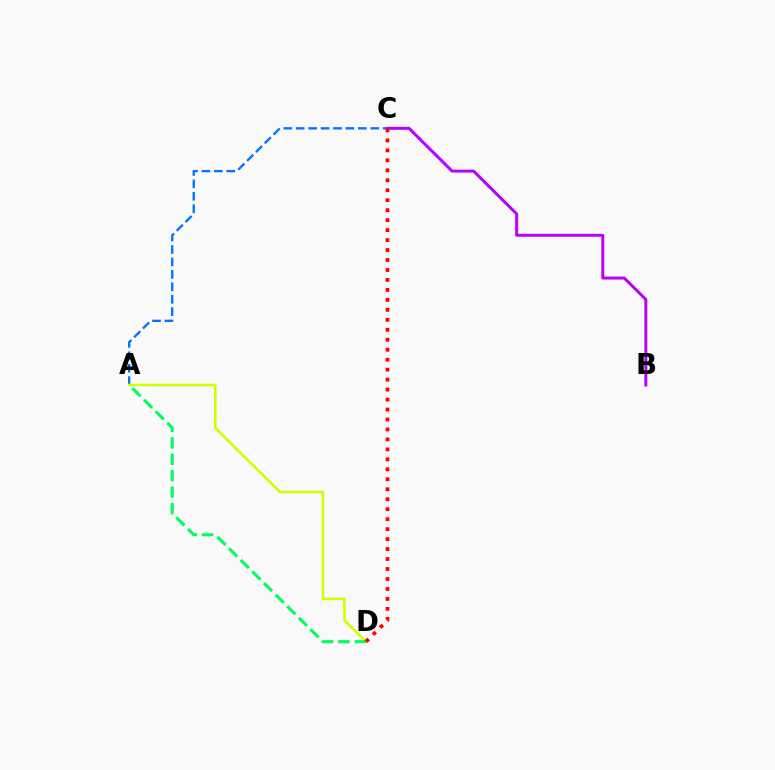{('A', 'C'): [{'color': '#0074ff', 'line_style': 'dashed', 'thickness': 1.69}], ('A', 'D'): [{'color': '#d1ff00', 'line_style': 'solid', 'thickness': 1.85}, {'color': '#00ff5c', 'line_style': 'dashed', 'thickness': 2.23}], ('B', 'C'): [{'color': '#b900ff', 'line_style': 'solid', 'thickness': 2.14}], ('C', 'D'): [{'color': '#ff0000', 'line_style': 'dotted', 'thickness': 2.71}]}